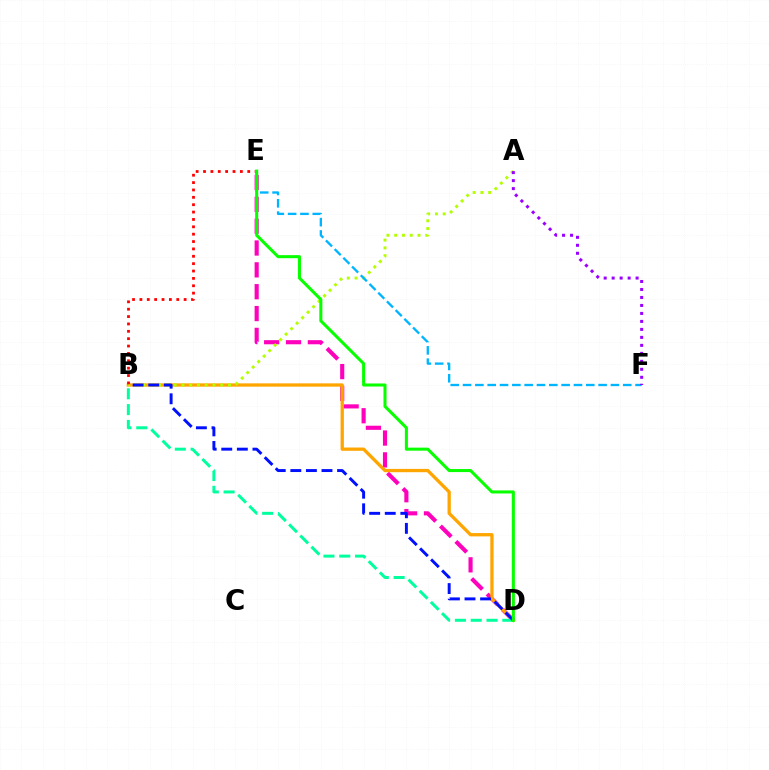{('D', 'E'): [{'color': '#ff00bd', 'line_style': 'dashed', 'thickness': 2.97}, {'color': '#08ff00', 'line_style': 'solid', 'thickness': 2.19}], ('B', 'D'): [{'color': '#ffa500', 'line_style': 'solid', 'thickness': 2.37}, {'color': '#00ff9d', 'line_style': 'dashed', 'thickness': 2.15}, {'color': '#0010ff', 'line_style': 'dashed', 'thickness': 2.12}], ('A', 'B'): [{'color': '#b3ff00', 'line_style': 'dotted', 'thickness': 2.11}], ('E', 'F'): [{'color': '#00b5ff', 'line_style': 'dashed', 'thickness': 1.67}], ('B', 'E'): [{'color': '#ff0000', 'line_style': 'dotted', 'thickness': 2.0}], ('A', 'F'): [{'color': '#9b00ff', 'line_style': 'dotted', 'thickness': 2.17}]}